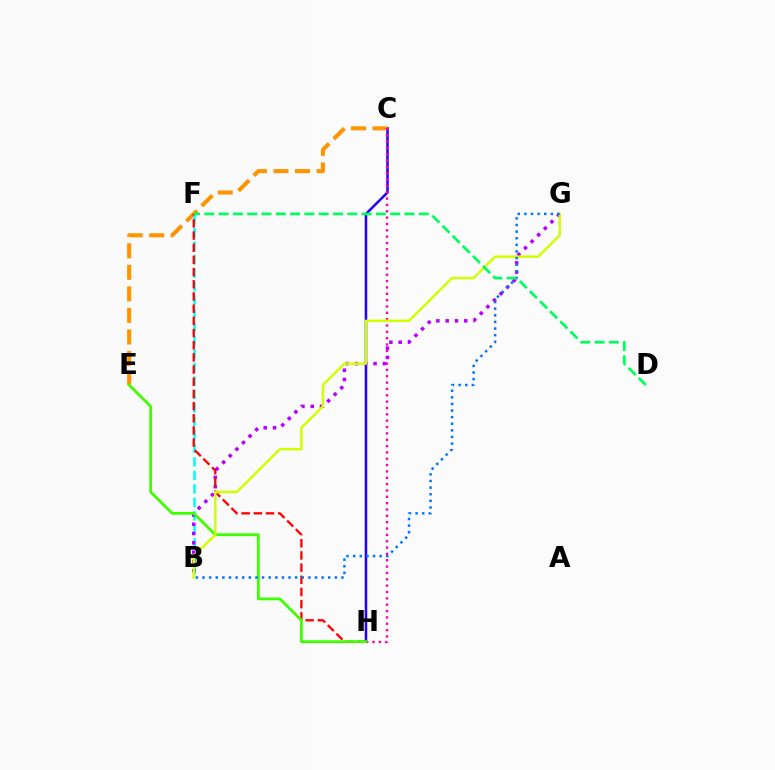{('C', 'H'): [{'color': '#2500ff', 'line_style': 'solid', 'thickness': 1.83}, {'color': '#ff00ac', 'line_style': 'dotted', 'thickness': 1.72}], ('C', 'E'): [{'color': '#ff9400', 'line_style': 'dashed', 'thickness': 2.93}], ('B', 'F'): [{'color': '#00fff6', 'line_style': 'dashed', 'thickness': 1.83}], ('B', 'G'): [{'color': '#b900ff', 'line_style': 'dotted', 'thickness': 2.53}, {'color': '#d1ff00', 'line_style': 'solid', 'thickness': 1.79}, {'color': '#0074ff', 'line_style': 'dotted', 'thickness': 1.8}], ('F', 'H'): [{'color': '#ff0000', 'line_style': 'dashed', 'thickness': 1.65}], ('E', 'H'): [{'color': '#3dff00', 'line_style': 'solid', 'thickness': 2.0}], ('D', 'F'): [{'color': '#00ff5c', 'line_style': 'dashed', 'thickness': 1.94}]}